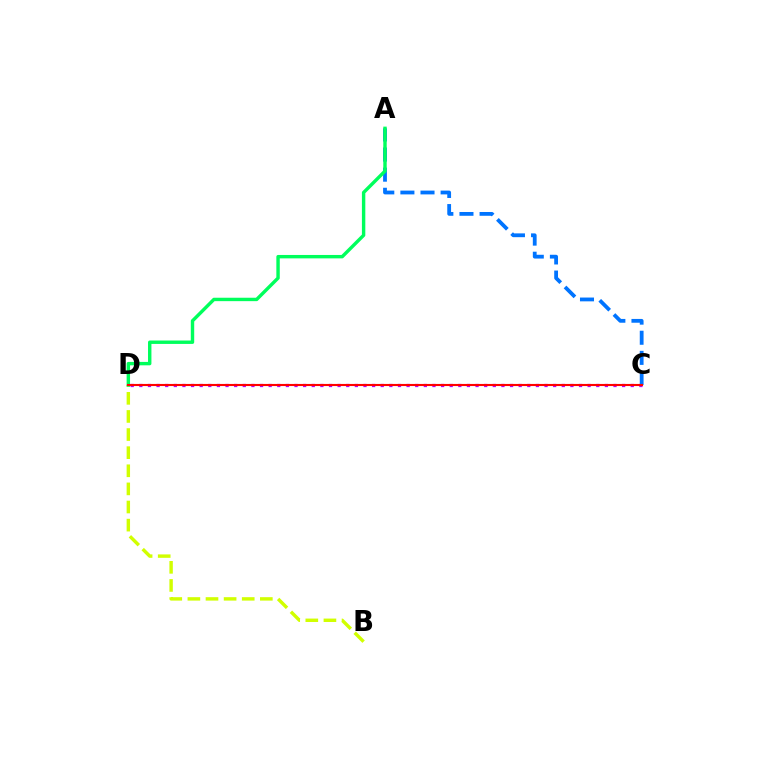{('C', 'D'): [{'color': '#b900ff', 'line_style': 'dotted', 'thickness': 2.34}, {'color': '#ff0000', 'line_style': 'solid', 'thickness': 1.52}], ('A', 'C'): [{'color': '#0074ff', 'line_style': 'dashed', 'thickness': 2.73}], ('B', 'D'): [{'color': '#d1ff00', 'line_style': 'dashed', 'thickness': 2.46}], ('A', 'D'): [{'color': '#00ff5c', 'line_style': 'solid', 'thickness': 2.46}]}